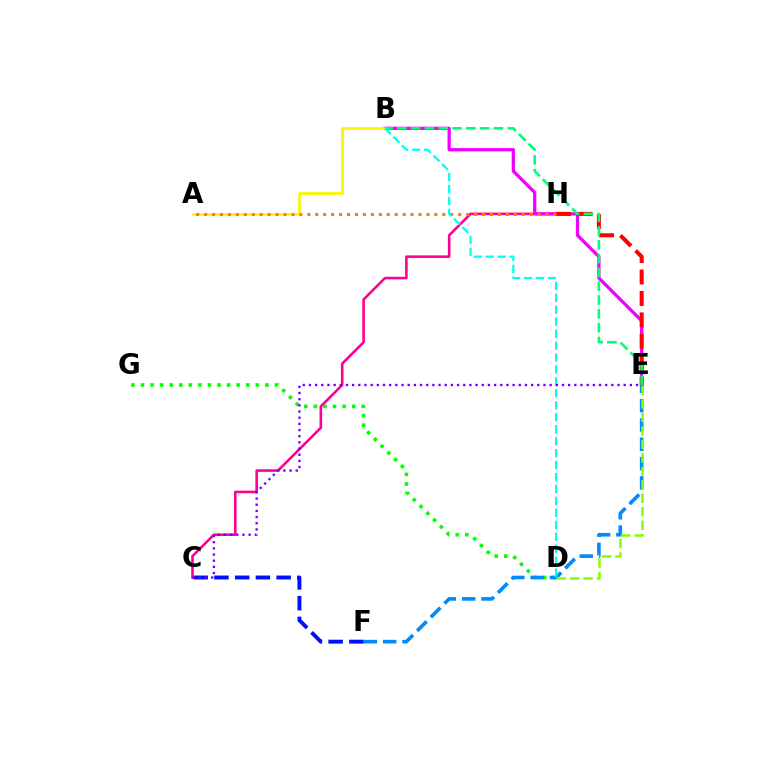{('D', 'G'): [{'color': '#08ff00', 'line_style': 'dotted', 'thickness': 2.6}], ('C', 'H'): [{'color': '#ff0094', 'line_style': 'solid', 'thickness': 1.87}], ('B', 'E'): [{'color': '#ee00ff', 'line_style': 'solid', 'thickness': 2.34}, {'color': '#00ff74', 'line_style': 'dashed', 'thickness': 1.87}], ('E', 'F'): [{'color': '#008cff', 'line_style': 'dashed', 'thickness': 2.63}], ('A', 'B'): [{'color': '#fcf500', 'line_style': 'solid', 'thickness': 1.94}], ('D', 'E'): [{'color': '#84ff00', 'line_style': 'dashed', 'thickness': 1.83}], ('E', 'H'): [{'color': '#ff0000', 'line_style': 'dashed', 'thickness': 2.91}], ('C', 'F'): [{'color': '#0010ff', 'line_style': 'dashed', 'thickness': 2.82}], ('A', 'H'): [{'color': '#ff7c00', 'line_style': 'dotted', 'thickness': 2.16}], ('B', 'D'): [{'color': '#00fff6', 'line_style': 'dashed', 'thickness': 1.62}], ('C', 'E'): [{'color': '#7200ff', 'line_style': 'dotted', 'thickness': 1.68}]}